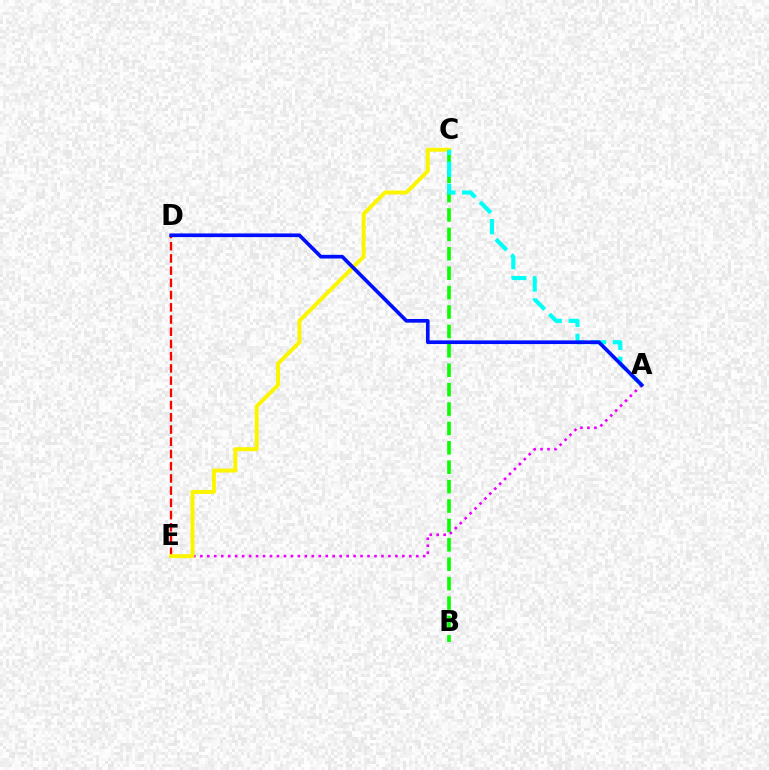{('B', 'C'): [{'color': '#08ff00', 'line_style': 'dashed', 'thickness': 2.64}], ('D', 'E'): [{'color': '#ff0000', 'line_style': 'dashed', 'thickness': 1.66}], ('A', 'E'): [{'color': '#ee00ff', 'line_style': 'dotted', 'thickness': 1.89}], ('C', 'E'): [{'color': '#fcf500', 'line_style': 'solid', 'thickness': 2.84}], ('A', 'C'): [{'color': '#00fff6', 'line_style': 'dashed', 'thickness': 2.98}], ('A', 'D'): [{'color': '#0010ff', 'line_style': 'solid', 'thickness': 2.64}]}